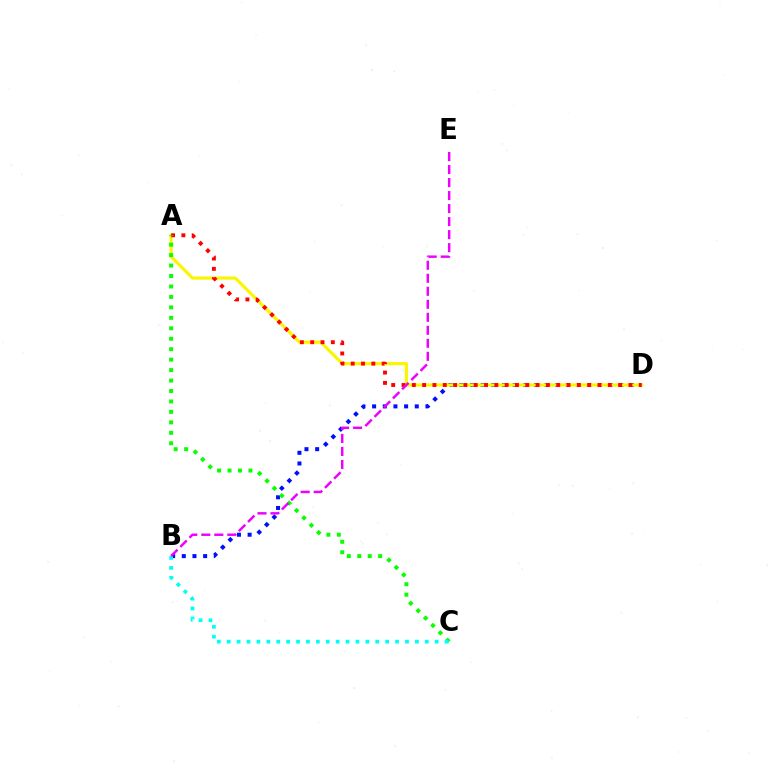{('B', 'D'): [{'color': '#0010ff', 'line_style': 'dotted', 'thickness': 2.9}], ('A', 'D'): [{'color': '#fcf500', 'line_style': 'solid', 'thickness': 2.28}, {'color': '#ff0000', 'line_style': 'dotted', 'thickness': 2.8}], ('A', 'C'): [{'color': '#08ff00', 'line_style': 'dotted', 'thickness': 2.84}], ('B', 'C'): [{'color': '#00fff6', 'line_style': 'dotted', 'thickness': 2.69}], ('B', 'E'): [{'color': '#ee00ff', 'line_style': 'dashed', 'thickness': 1.77}]}